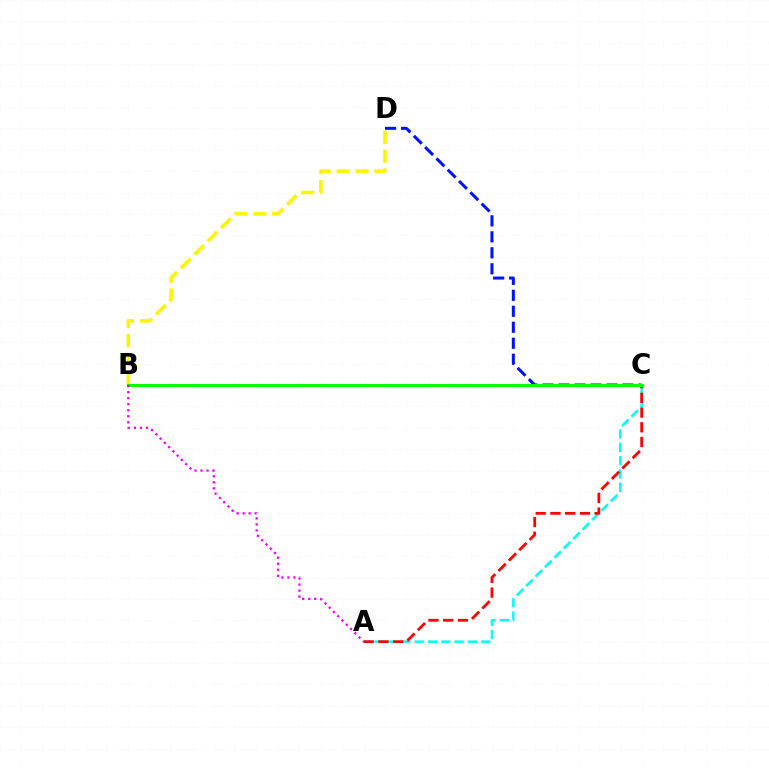{('A', 'C'): [{'color': '#00fff6', 'line_style': 'dashed', 'thickness': 1.81}, {'color': '#ff0000', 'line_style': 'dashed', 'thickness': 2.0}], ('C', 'D'): [{'color': '#0010ff', 'line_style': 'dashed', 'thickness': 2.17}], ('B', 'D'): [{'color': '#fcf500', 'line_style': 'dashed', 'thickness': 2.57}], ('B', 'C'): [{'color': '#08ff00', 'line_style': 'solid', 'thickness': 2.18}], ('A', 'B'): [{'color': '#ee00ff', 'line_style': 'dotted', 'thickness': 1.64}]}